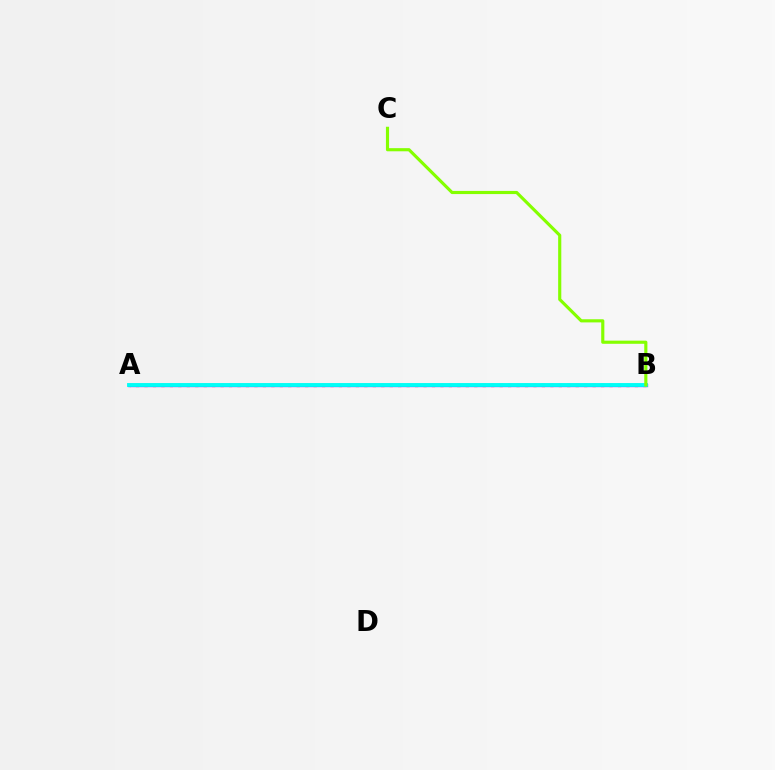{('A', 'B'): [{'color': '#ff0000', 'line_style': 'dotted', 'thickness': 2.3}, {'color': '#7200ff', 'line_style': 'solid', 'thickness': 2.35}, {'color': '#00fff6', 'line_style': 'solid', 'thickness': 2.78}], ('B', 'C'): [{'color': '#84ff00', 'line_style': 'solid', 'thickness': 2.26}]}